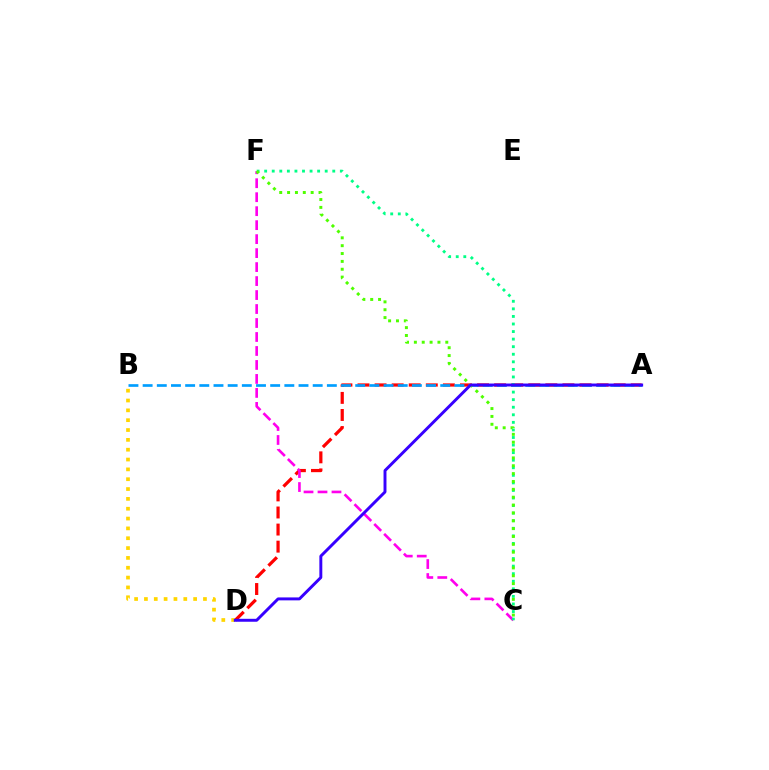{('A', 'D'): [{'color': '#ff0000', 'line_style': 'dashed', 'thickness': 2.32}, {'color': '#3700ff', 'line_style': 'solid', 'thickness': 2.12}], ('C', 'F'): [{'color': '#ff00ed', 'line_style': 'dashed', 'thickness': 1.9}, {'color': '#00ff86', 'line_style': 'dotted', 'thickness': 2.06}, {'color': '#4fff00', 'line_style': 'dotted', 'thickness': 2.13}], ('A', 'B'): [{'color': '#009eff', 'line_style': 'dashed', 'thickness': 1.93}], ('B', 'D'): [{'color': '#ffd500', 'line_style': 'dotted', 'thickness': 2.67}]}